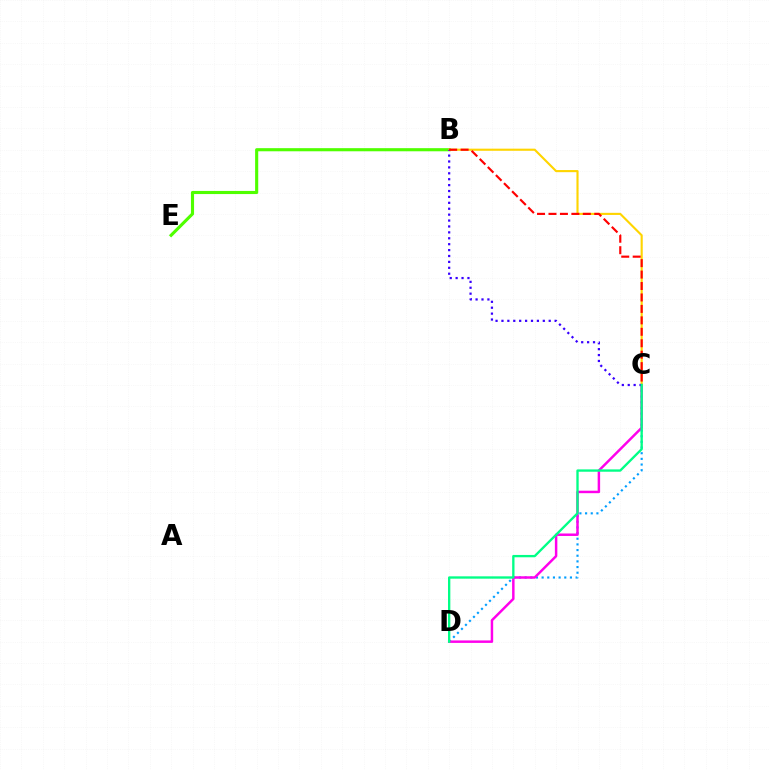{('C', 'D'): [{'color': '#009eff', 'line_style': 'dotted', 'thickness': 1.54}, {'color': '#ff00ed', 'line_style': 'solid', 'thickness': 1.78}, {'color': '#00ff86', 'line_style': 'solid', 'thickness': 1.68}], ('B', 'E'): [{'color': '#4fff00', 'line_style': 'solid', 'thickness': 2.24}], ('B', 'C'): [{'color': '#ffd500', 'line_style': 'solid', 'thickness': 1.53}, {'color': '#3700ff', 'line_style': 'dotted', 'thickness': 1.6}, {'color': '#ff0000', 'line_style': 'dashed', 'thickness': 1.55}]}